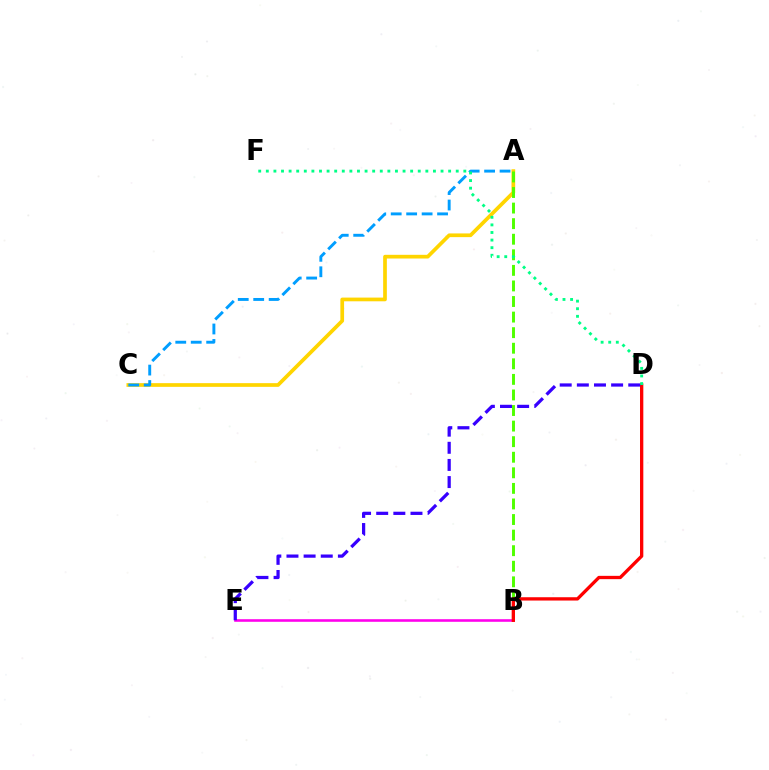{('A', 'C'): [{'color': '#ffd500', 'line_style': 'solid', 'thickness': 2.67}, {'color': '#009eff', 'line_style': 'dashed', 'thickness': 2.1}], ('A', 'B'): [{'color': '#4fff00', 'line_style': 'dashed', 'thickness': 2.12}], ('B', 'E'): [{'color': '#ff00ed', 'line_style': 'solid', 'thickness': 1.87}], ('B', 'D'): [{'color': '#ff0000', 'line_style': 'solid', 'thickness': 2.38}], ('D', 'E'): [{'color': '#3700ff', 'line_style': 'dashed', 'thickness': 2.33}], ('D', 'F'): [{'color': '#00ff86', 'line_style': 'dotted', 'thickness': 2.06}]}